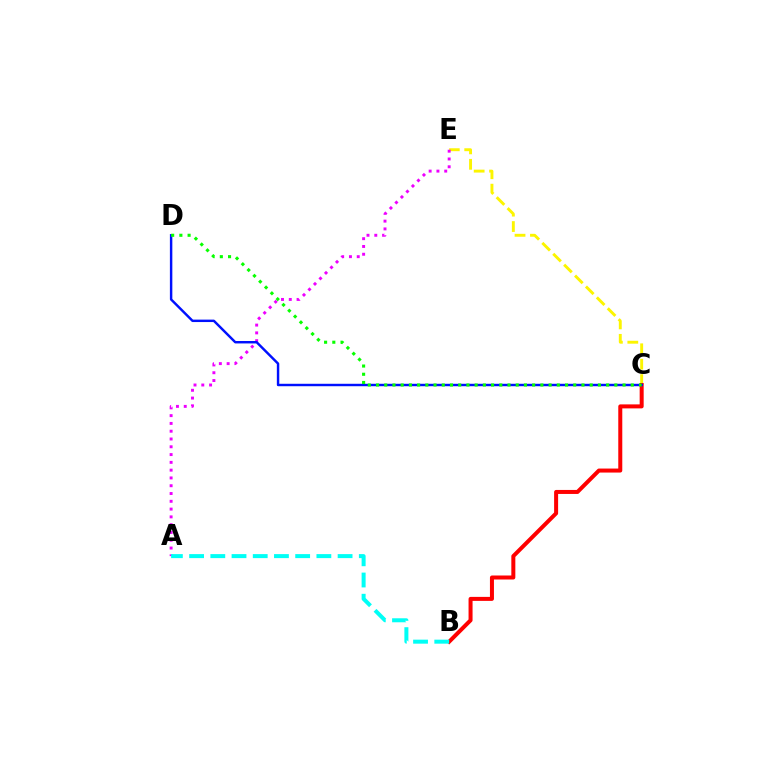{('C', 'E'): [{'color': '#fcf500', 'line_style': 'dashed', 'thickness': 2.09}], ('B', 'C'): [{'color': '#ff0000', 'line_style': 'solid', 'thickness': 2.88}], ('A', 'E'): [{'color': '#ee00ff', 'line_style': 'dotted', 'thickness': 2.12}], ('C', 'D'): [{'color': '#0010ff', 'line_style': 'solid', 'thickness': 1.76}, {'color': '#08ff00', 'line_style': 'dotted', 'thickness': 2.23}], ('A', 'B'): [{'color': '#00fff6', 'line_style': 'dashed', 'thickness': 2.88}]}